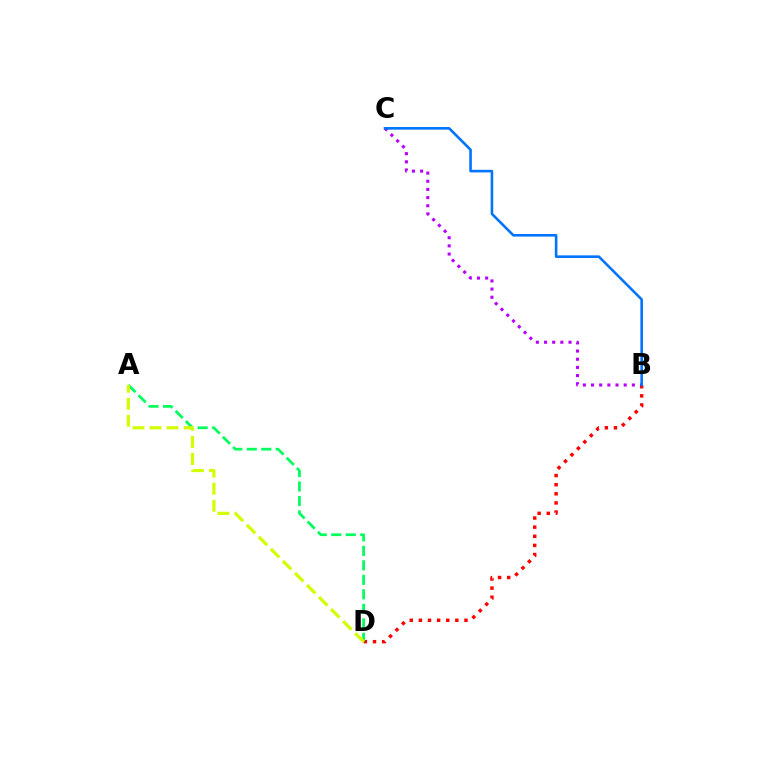{('B', 'C'): [{'color': '#b900ff', 'line_style': 'dotted', 'thickness': 2.22}, {'color': '#0074ff', 'line_style': 'solid', 'thickness': 1.87}], ('B', 'D'): [{'color': '#ff0000', 'line_style': 'dotted', 'thickness': 2.48}], ('A', 'D'): [{'color': '#00ff5c', 'line_style': 'dashed', 'thickness': 1.97}, {'color': '#d1ff00', 'line_style': 'dashed', 'thickness': 2.32}]}